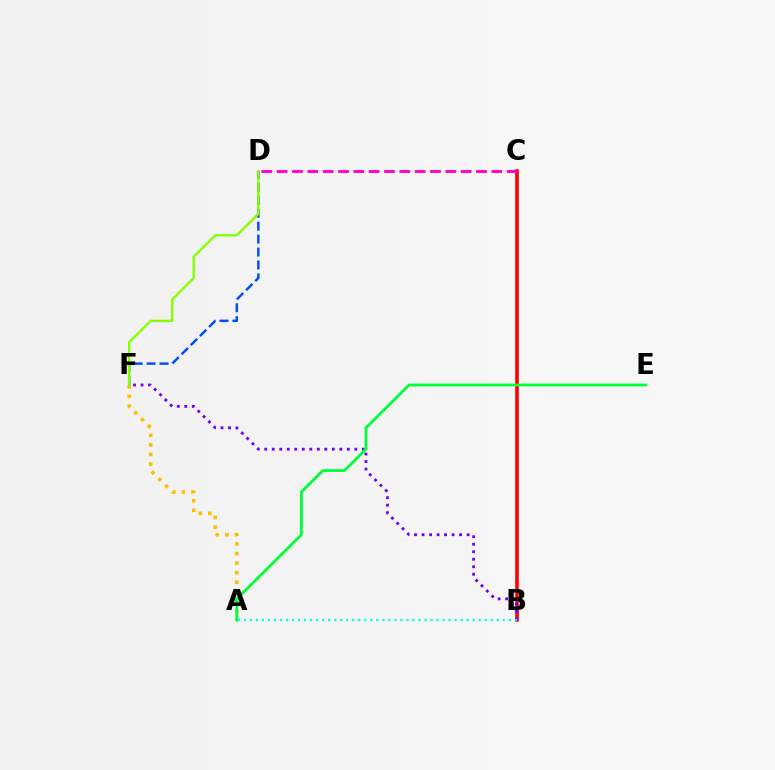{('A', 'F'): [{'color': '#ffbd00', 'line_style': 'dotted', 'thickness': 2.6}], ('D', 'F'): [{'color': '#004bff', 'line_style': 'dashed', 'thickness': 1.76}, {'color': '#84ff00', 'line_style': 'solid', 'thickness': 1.7}], ('B', 'C'): [{'color': '#ff0000', 'line_style': 'solid', 'thickness': 2.59}], ('B', 'F'): [{'color': '#7200ff', 'line_style': 'dotted', 'thickness': 2.04}], ('A', 'B'): [{'color': '#00fff6', 'line_style': 'dotted', 'thickness': 1.64}], ('C', 'D'): [{'color': '#ff00cf', 'line_style': 'dashed', 'thickness': 2.08}], ('A', 'E'): [{'color': '#00ff39', 'line_style': 'solid', 'thickness': 2.01}]}